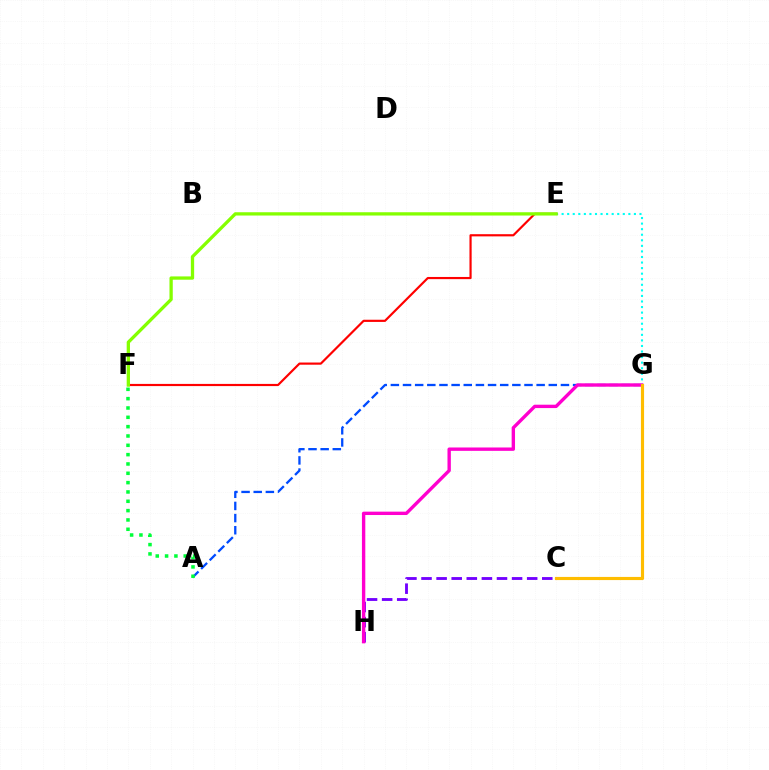{('A', 'G'): [{'color': '#004bff', 'line_style': 'dashed', 'thickness': 1.65}], ('C', 'H'): [{'color': '#7200ff', 'line_style': 'dashed', 'thickness': 2.05}], ('E', 'G'): [{'color': '#00fff6', 'line_style': 'dotted', 'thickness': 1.51}], ('G', 'H'): [{'color': '#ff00cf', 'line_style': 'solid', 'thickness': 2.43}], ('E', 'F'): [{'color': '#ff0000', 'line_style': 'solid', 'thickness': 1.57}, {'color': '#84ff00', 'line_style': 'solid', 'thickness': 2.37}], ('A', 'F'): [{'color': '#00ff39', 'line_style': 'dotted', 'thickness': 2.53}], ('C', 'G'): [{'color': '#ffbd00', 'line_style': 'solid', 'thickness': 2.27}]}